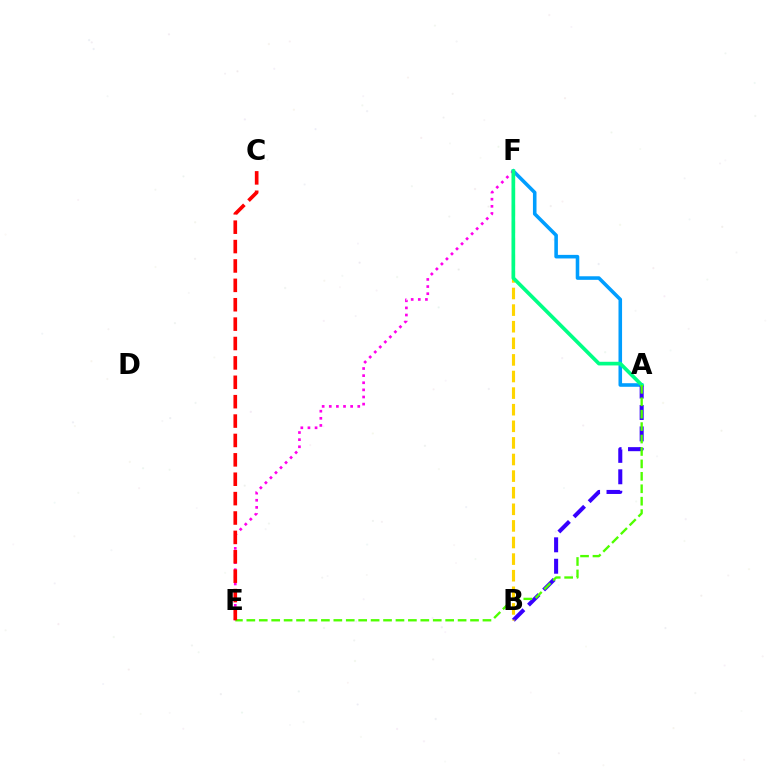{('A', 'F'): [{'color': '#009eff', 'line_style': 'solid', 'thickness': 2.57}, {'color': '#00ff86', 'line_style': 'solid', 'thickness': 2.64}], ('A', 'B'): [{'color': '#3700ff', 'line_style': 'dashed', 'thickness': 2.91}], ('E', 'F'): [{'color': '#ff00ed', 'line_style': 'dotted', 'thickness': 1.93}], ('B', 'F'): [{'color': '#ffd500', 'line_style': 'dashed', 'thickness': 2.26}], ('A', 'E'): [{'color': '#4fff00', 'line_style': 'dashed', 'thickness': 1.69}], ('C', 'E'): [{'color': '#ff0000', 'line_style': 'dashed', 'thickness': 2.63}]}